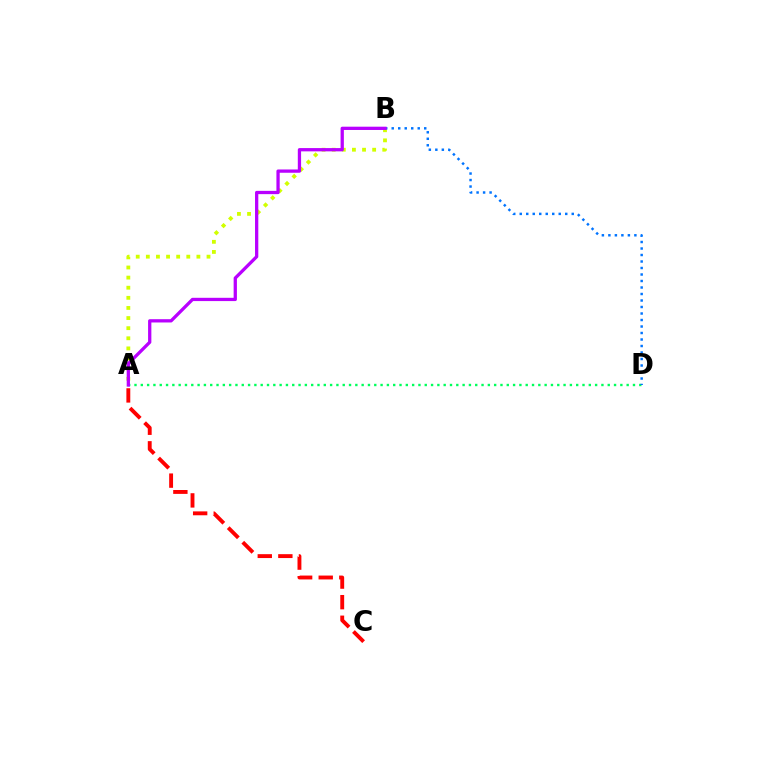{('A', 'D'): [{'color': '#00ff5c', 'line_style': 'dotted', 'thickness': 1.71}], ('A', 'B'): [{'color': '#d1ff00', 'line_style': 'dotted', 'thickness': 2.75}, {'color': '#b900ff', 'line_style': 'solid', 'thickness': 2.36}], ('B', 'D'): [{'color': '#0074ff', 'line_style': 'dotted', 'thickness': 1.77}], ('A', 'C'): [{'color': '#ff0000', 'line_style': 'dashed', 'thickness': 2.8}]}